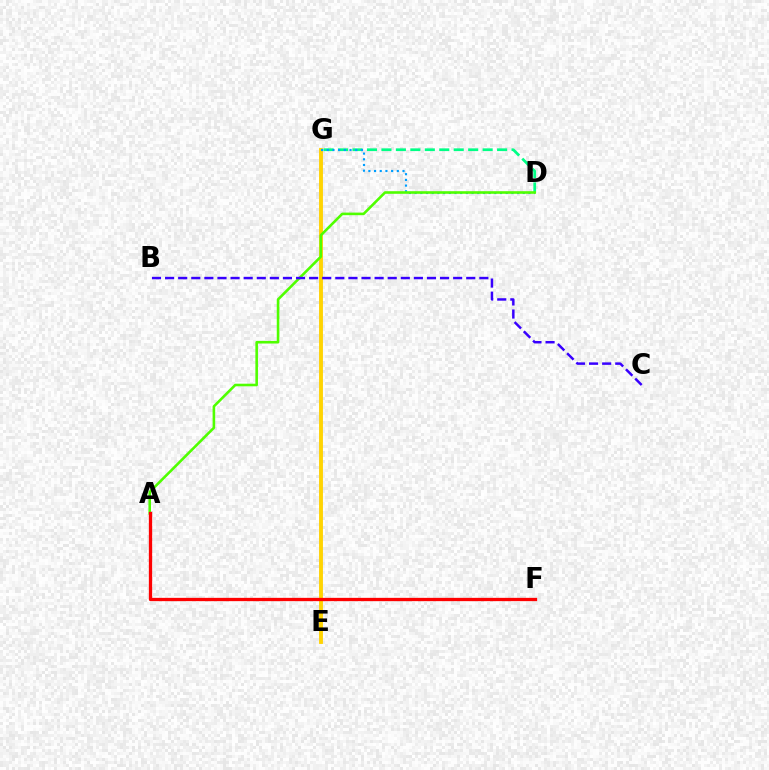{('E', 'G'): [{'color': '#ff00ed', 'line_style': 'solid', 'thickness': 1.7}, {'color': '#ffd500', 'line_style': 'solid', 'thickness': 2.77}], ('D', 'G'): [{'color': '#00ff86', 'line_style': 'dashed', 'thickness': 1.96}, {'color': '#009eff', 'line_style': 'dotted', 'thickness': 1.55}], ('A', 'D'): [{'color': '#4fff00', 'line_style': 'solid', 'thickness': 1.87}], ('A', 'F'): [{'color': '#ff0000', 'line_style': 'solid', 'thickness': 2.38}], ('B', 'C'): [{'color': '#3700ff', 'line_style': 'dashed', 'thickness': 1.78}]}